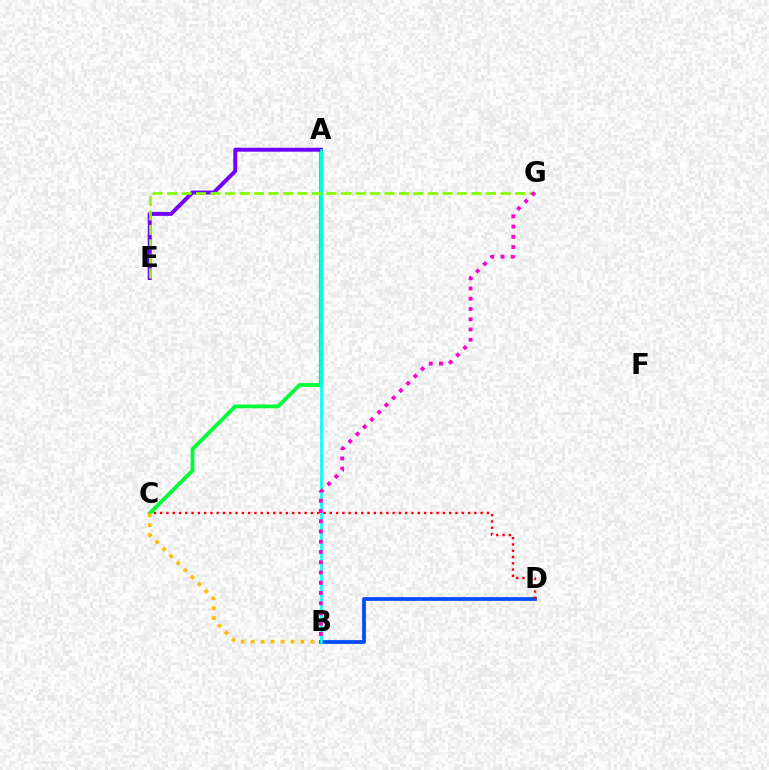{('A', 'C'): [{'color': '#00ff39', 'line_style': 'solid', 'thickness': 2.74}], ('B', 'C'): [{'color': '#ffbd00', 'line_style': 'dotted', 'thickness': 2.71}], ('B', 'D'): [{'color': '#004bff', 'line_style': 'solid', 'thickness': 2.7}], ('A', 'E'): [{'color': '#7200ff', 'line_style': 'solid', 'thickness': 2.84}], ('A', 'B'): [{'color': '#00fff6', 'line_style': 'solid', 'thickness': 1.91}], ('E', 'G'): [{'color': '#84ff00', 'line_style': 'dashed', 'thickness': 1.97}], ('B', 'G'): [{'color': '#ff00cf', 'line_style': 'dotted', 'thickness': 2.78}], ('C', 'D'): [{'color': '#ff0000', 'line_style': 'dotted', 'thickness': 1.71}]}